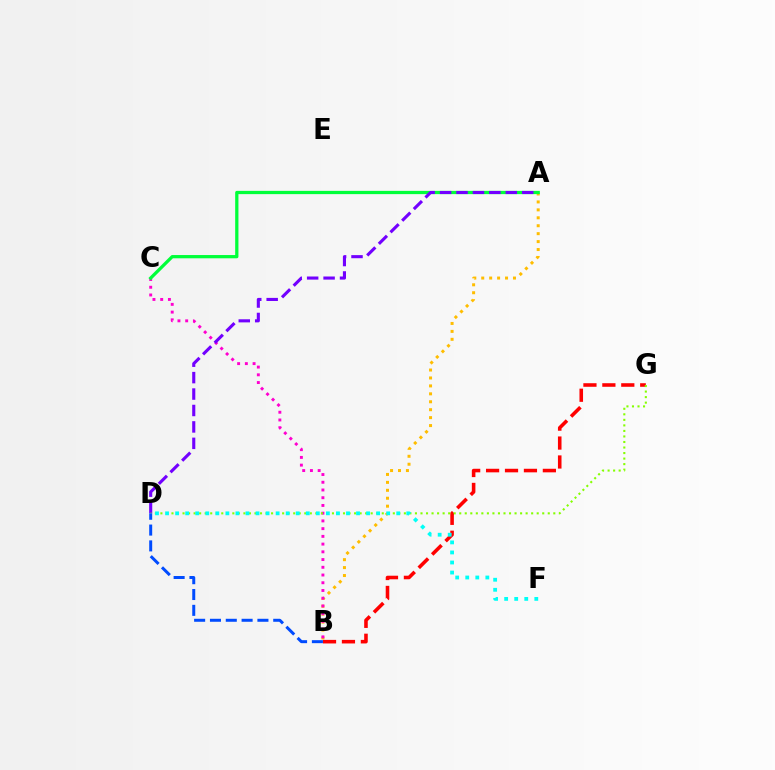{('B', 'G'): [{'color': '#ff0000', 'line_style': 'dashed', 'thickness': 2.57}], ('A', 'B'): [{'color': '#ffbd00', 'line_style': 'dotted', 'thickness': 2.16}], ('B', 'C'): [{'color': '#ff00cf', 'line_style': 'dotted', 'thickness': 2.1}], ('A', 'C'): [{'color': '#00ff39', 'line_style': 'solid', 'thickness': 2.35}], ('A', 'D'): [{'color': '#7200ff', 'line_style': 'dashed', 'thickness': 2.23}], ('D', 'G'): [{'color': '#84ff00', 'line_style': 'dotted', 'thickness': 1.5}], ('B', 'D'): [{'color': '#004bff', 'line_style': 'dashed', 'thickness': 2.15}], ('D', 'F'): [{'color': '#00fff6', 'line_style': 'dotted', 'thickness': 2.73}]}